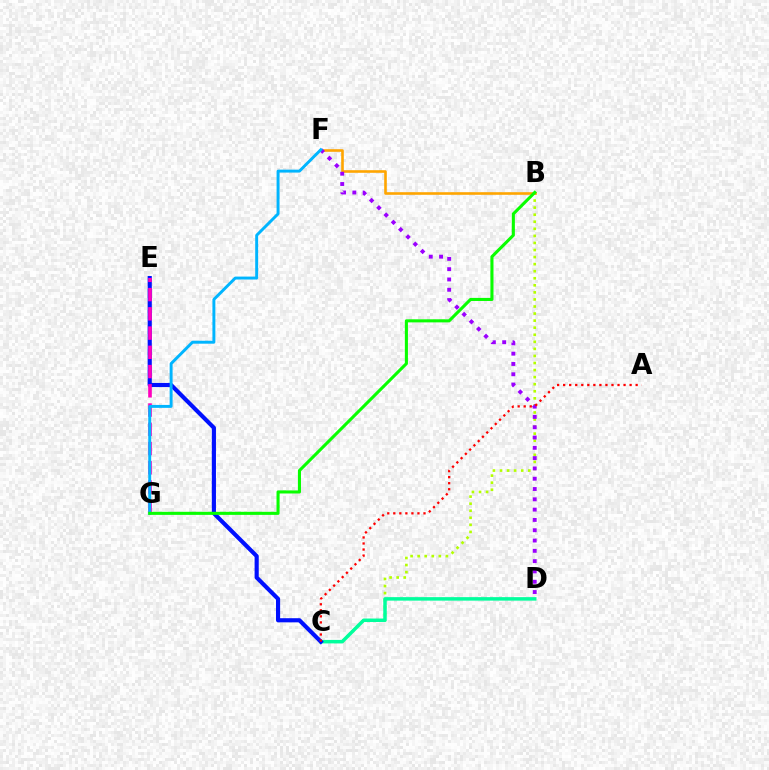{('B', 'C'): [{'color': '#b3ff00', 'line_style': 'dotted', 'thickness': 1.92}], ('C', 'D'): [{'color': '#00ff9d', 'line_style': 'solid', 'thickness': 2.51}], ('C', 'E'): [{'color': '#0010ff', 'line_style': 'solid', 'thickness': 2.98}], ('B', 'F'): [{'color': '#ffa500', 'line_style': 'solid', 'thickness': 1.88}], ('E', 'G'): [{'color': '#ff00bd', 'line_style': 'dashed', 'thickness': 2.61}], ('D', 'F'): [{'color': '#9b00ff', 'line_style': 'dotted', 'thickness': 2.8}], ('F', 'G'): [{'color': '#00b5ff', 'line_style': 'solid', 'thickness': 2.11}], ('A', 'C'): [{'color': '#ff0000', 'line_style': 'dotted', 'thickness': 1.64}], ('B', 'G'): [{'color': '#08ff00', 'line_style': 'solid', 'thickness': 2.22}]}